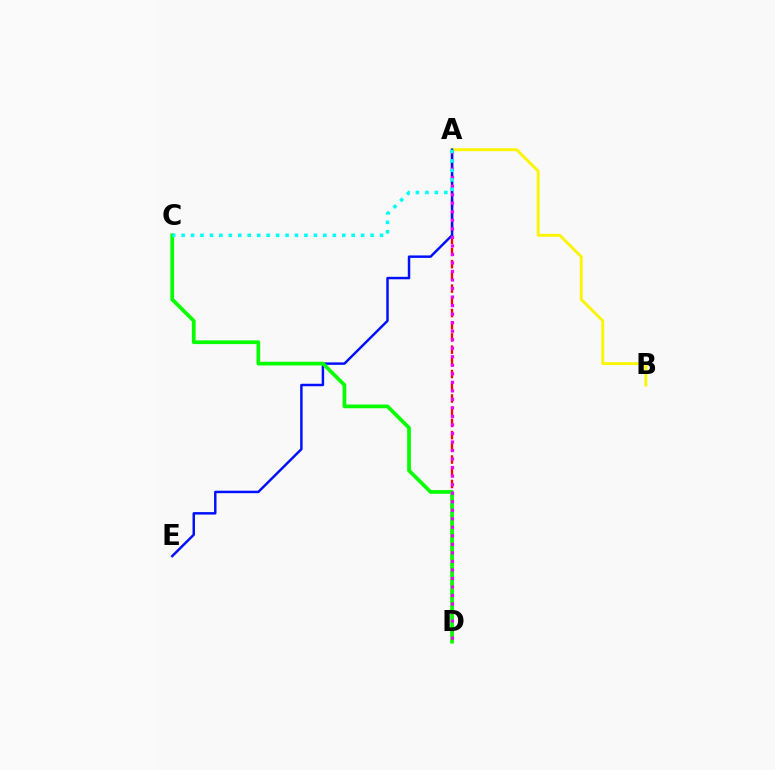{('A', 'B'): [{'color': '#fcf500', 'line_style': 'solid', 'thickness': 2.07}], ('A', 'D'): [{'color': '#ff0000', 'line_style': 'dashed', 'thickness': 1.66}, {'color': '#ee00ff', 'line_style': 'dotted', 'thickness': 2.32}], ('A', 'E'): [{'color': '#0010ff', 'line_style': 'solid', 'thickness': 1.78}], ('C', 'D'): [{'color': '#08ff00', 'line_style': 'solid', 'thickness': 2.68}], ('A', 'C'): [{'color': '#00fff6', 'line_style': 'dotted', 'thickness': 2.57}]}